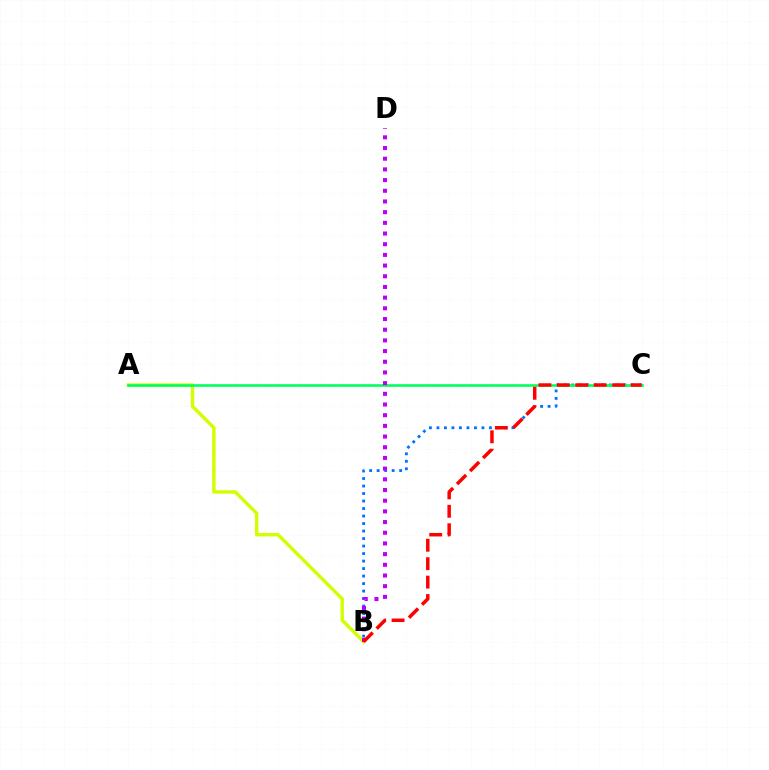{('A', 'B'): [{'color': '#d1ff00', 'line_style': 'solid', 'thickness': 2.47}], ('B', 'C'): [{'color': '#0074ff', 'line_style': 'dotted', 'thickness': 2.04}, {'color': '#ff0000', 'line_style': 'dashed', 'thickness': 2.51}], ('A', 'C'): [{'color': '#00ff5c', 'line_style': 'solid', 'thickness': 1.87}], ('B', 'D'): [{'color': '#b900ff', 'line_style': 'dotted', 'thickness': 2.9}]}